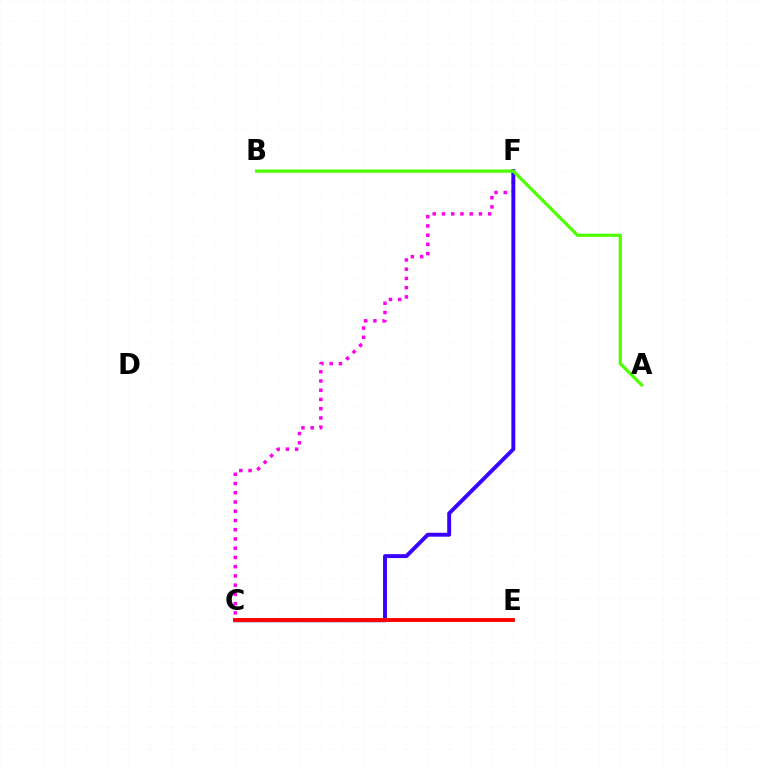{('C', 'E'): [{'color': '#ffd500', 'line_style': 'dotted', 'thickness': 2.03}, {'color': '#009eff', 'line_style': 'solid', 'thickness': 1.87}, {'color': '#00ff86', 'line_style': 'solid', 'thickness': 2.56}, {'color': '#ff0000', 'line_style': 'solid', 'thickness': 2.76}], ('C', 'F'): [{'color': '#ff00ed', 'line_style': 'dotted', 'thickness': 2.51}, {'color': '#3700ff', 'line_style': 'solid', 'thickness': 2.81}], ('A', 'B'): [{'color': '#4fff00', 'line_style': 'solid', 'thickness': 2.32}]}